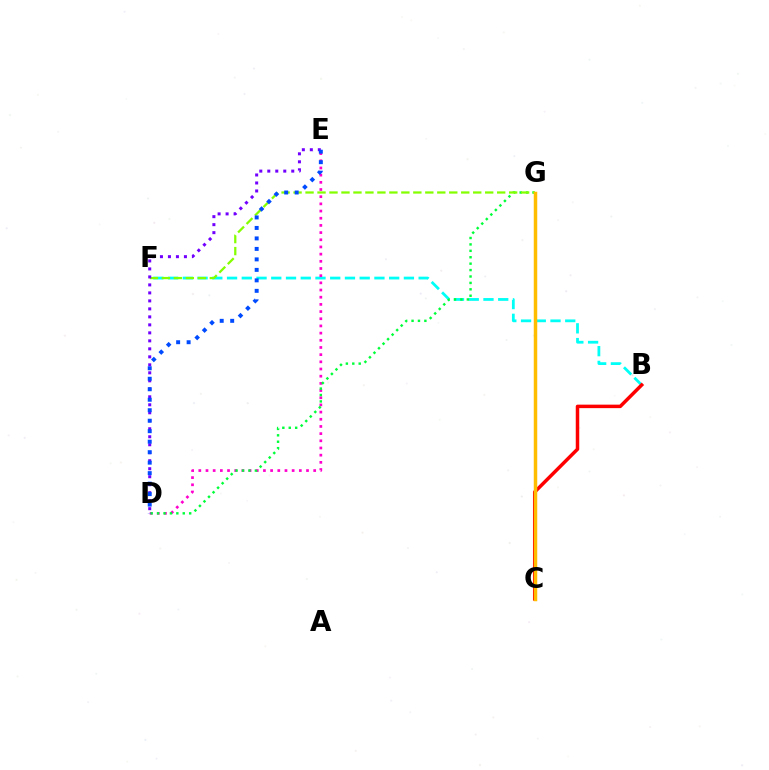{('B', 'F'): [{'color': '#00fff6', 'line_style': 'dashed', 'thickness': 2.0}], ('D', 'E'): [{'color': '#ff00cf', 'line_style': 'dotted', 'thickness': 1.95}, {'color': '#7200ff', 'line_style': 'dotted', 'thickness': 2.17}, {'color': '#004bff', 'line_style': 'dotted', 'thickness': 2.85}], ('D', 'G'): [{'color': '#00ff39', 'line_style': 'dotted', 'thickness': 1.74}], ('B', 'C'): [{'color': '#ff0000', 'line_style': 'solid', 'thickness': 2.51}], ('F', 'G'): [{'color': '#84ff00', 'line_style': 'dashed', 'thickness': 1.63}], ('C', 'G'): [{'color': '#ffbd00', 'line_style': 'solid', 'thickness': 2.51}]}